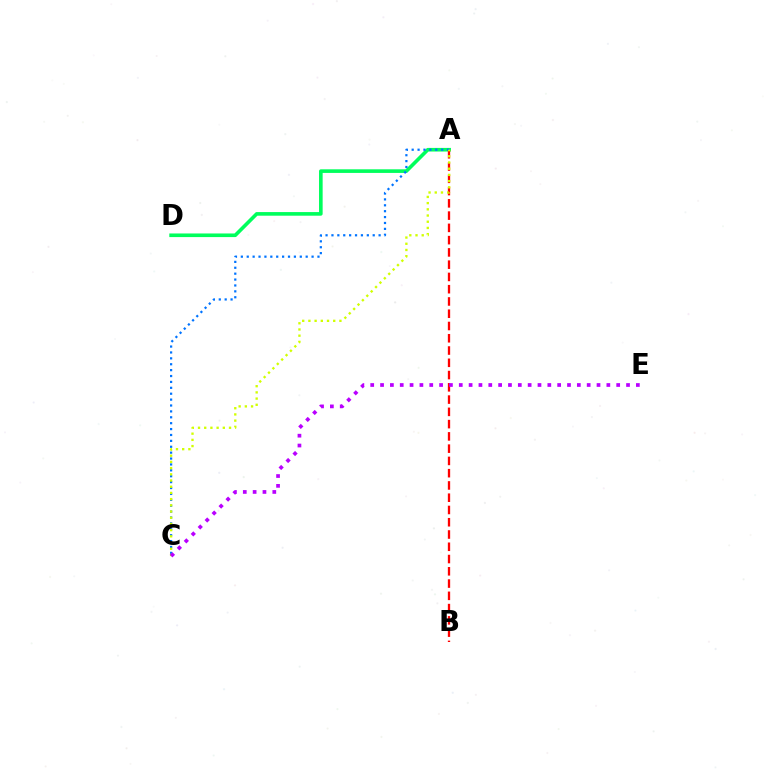{('A', 'D'): [{'color': '#00ff5c', 'line_style': 'solid', 'thickness': 2.61}], ('A', 'C'): [{'color': '#0074ff', 'line_style': 'dotted', 'thickness': 1.6}, {'color': '#d1ff00', 'line_style': 'dotted', 'thickness': 1.69}], ('A', 'B'): [{'color': '#ff0000', 'line_style': 'dashed', 'thickness': 1.67}], ('C', 'E'): [{'color': '#b900ff', 'line_style': 'dotted', 'thickness': 2.67}]}